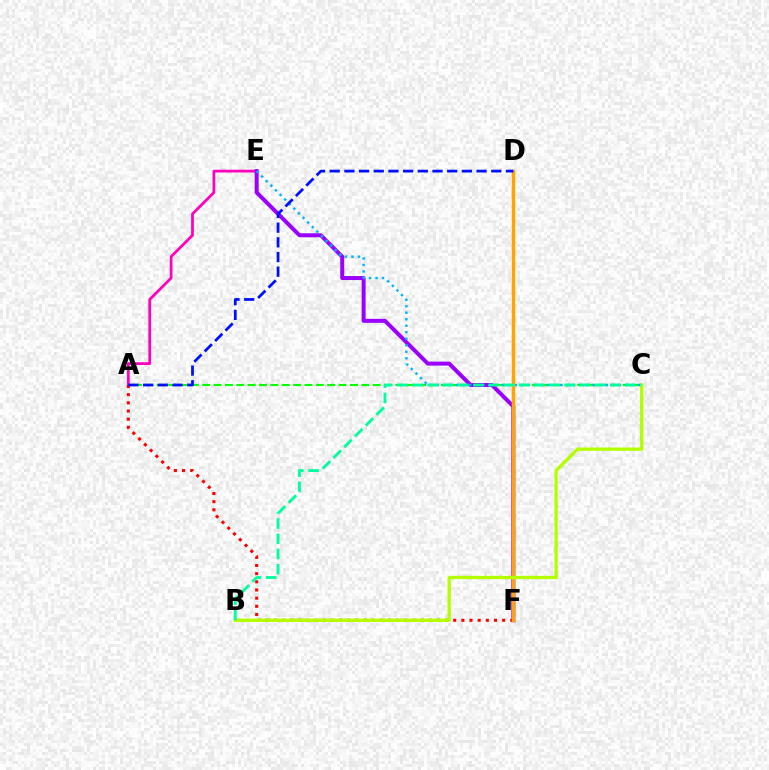{('A', 'C'): [{'color': '#08ff00', 'line_style': 'dashed', 'thickness': 1.54}], ('A', 'E'): [{'color': '#ff00bd', 'line_style': 'solid', 'thickness': 1.99}], ('E', 'F'): [{'color': '#9b00ff', 'line_style': 'solid', 'thickness': 2.87}], ('A', 'F'): [{'color': '#ff0000', 'line_style': 'dotted', 'thickness': 2.22}], ('C', 'E'): [{'color': '#00b5ff', 'line_style': 'dotted', 'thickness': 1.77}], ('D', 'F'): [{'color': '#ffa500', 'line_style': 'solid', 'thickness': 2.48}], ('B', 'C'): [{'color': '#b3ff00', 'line_style': 'solid', 'thickness': 2.38}, {'color': '#00ff9d', 'line_style': 'dashed', 'thickness': 2.07}], ('A', 'D'): [{'color': '#0010ff', 'line_style': 'dashed', 'thickness': 2.0}]}